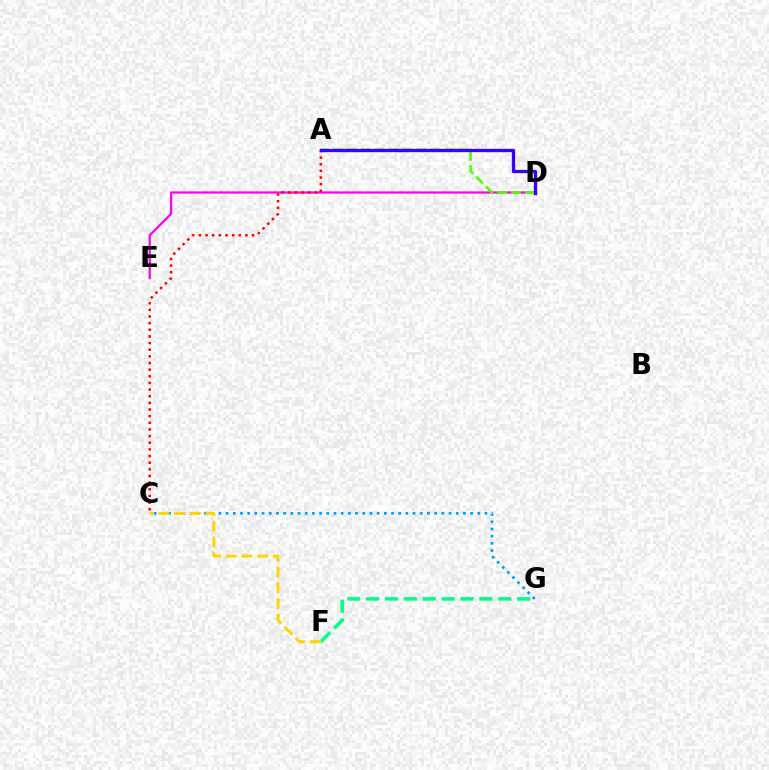{('D', 'E'): [{'color': '#ff00ed', 'line_style': 'solid', 'thickness': 1.6}], ('C', 'G'): [{'color': '#009eff', 'line_style': 'dotted', 'thickness': 1.95}], ('A', 'D'): [{'color': '#4fff00', 'line_style': 'dashed', 'thickness': 1.89}, {'color': '#3700ff', 'line_style': 'solid', 'thickness': 2.39}], ('F', 'G'): [{'color': '#00ff86', 'line_style': 'dashed', 'thickness': 2.56}], ('A', 'C'): [{'color': '#ff0000', 'line_style': 'dotted', 'thickness': 1.81}], ('C', 'F'): [{'color': '#ffd500', 'line_style': 'dashed', 'thickness': 2.14}]}